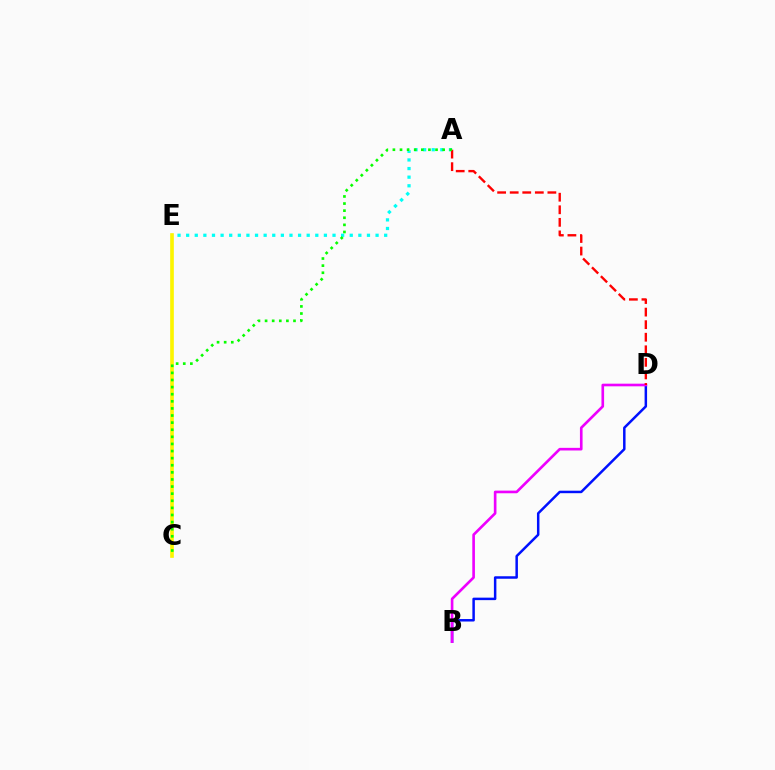{('B', 'D'): [{'color': '#0010ff', 'line_style': 'solid', 'thickness': 1.79}, {'color': '#ee00ff', 'line_style': 'solid', 'thickness': 1.9}], ('C', 'E'): [{'color': '#fcf500', 'line_style': 'solid', 'thickness': 2.62}], ('A', 'E'): [{'color': '#00fff6', 'line_style': 'dotted', 'thickness': 2.34}], ('A', 'D'): [{'color': '#ff0000', 'line_style': 'dashed', 'thickness': 1.71}], ('A', 'C'): [{'color': '#08ff00', 'line_style': 'dotted', 'thickness': 1.93}]}